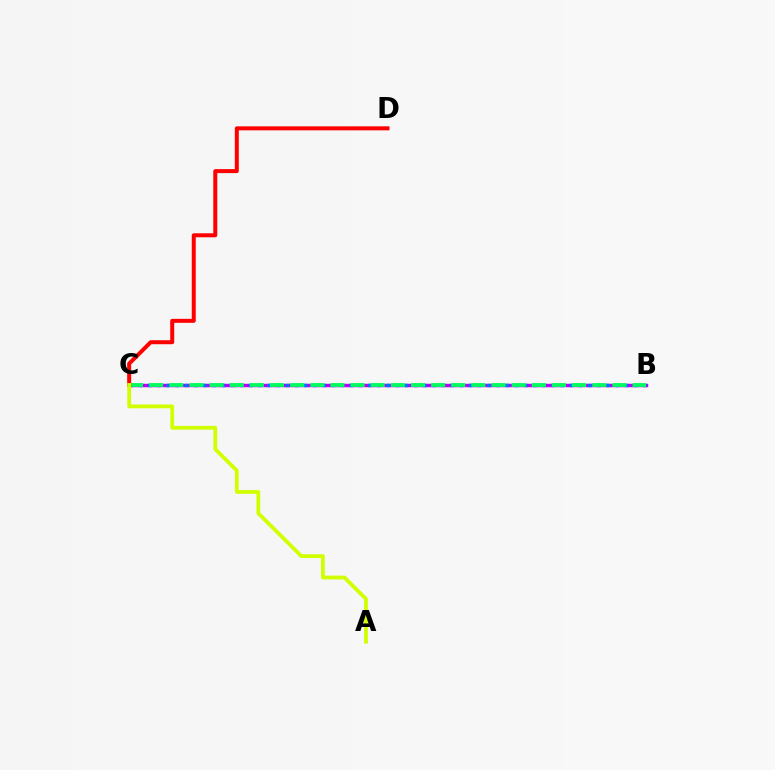{('B', 'C'): [{'color': '#b900ff', 'line_style': 'solid', 'thickness': 2.48}, {'color': '#0074ff', 'line_style': 'dotted', 'thickness': 2.49}, {'color': '#00ff5c', 'line_style': 'dashed', 'thickness': 2.74}], ('C', 'D'): [{'color': '#ff0000', 'line_style': 'solid', 'thickness': 2.88}], ('A', 'C'): [{'color': '#d1ff00', 'line_style': 'solid', 'thickness': 2.73}]}